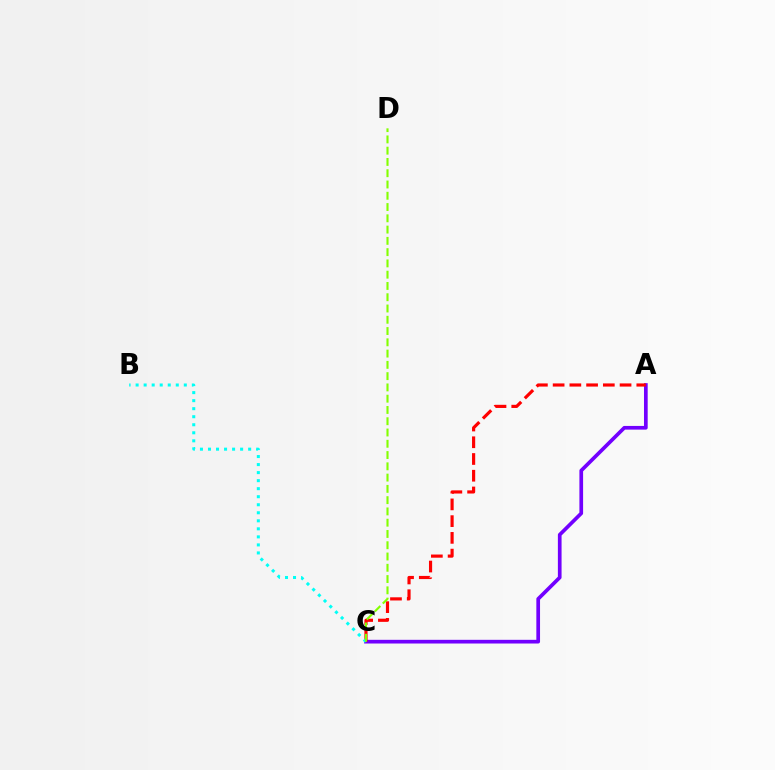{('A', 'C'): [{'color': '#7200ff', 'line_style': 'solid', 'thickness': 2.66}, {'color': '#ff0000', 'line_style': 'dashed', 'thickness': 2.27}], ('B', 'C'): [{'color': '#00fff6', 'line_style': 'dotted', 'thickness': 2.18}], ('C', 'D'): [{'color': '#84ff00', 'line_style': 'dashed', 'thickness': 1.53}]}